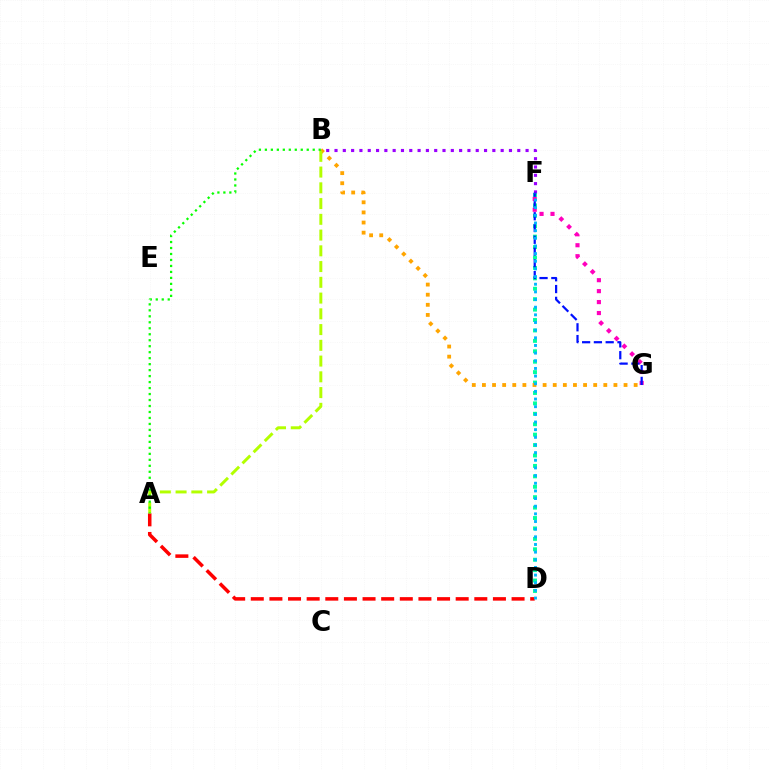{('F', 'G'): [{'color': '#ff00bd', 'line_style': 'dotted', 'thickness': 2.98}, {'color': '#0010ff', 'line_style': 'dashed', 'thickness': 1.6}], ('D', 'F'): [{'color': '#00ff9d', 'line_style': 'dotted', 'thickness': 2.83}, {'color': '#00b5ff', 'line_style': 'dotted', 'thickness': 2.08}], ('A', 'D'): [{'color': '#ff0000', 'line_style': 'dashed', 'thickness': 2.53}], ('B', 'F'): [{'color': '#9b00ff', 'line_style': 'dotted', 'thickness': 2.26}], ('B', 'G'): [{'color': '#ffa500', 'line_style': 'dotted', 'thickness': 2.75}], ('A', 'B'): [{'color': '#b3ff00', 'line_style': 'dashed', 'thickness': 2.14}, {'color': '#08ff00', 'line_style': 'dotted', 'thickness': 1.62}]}